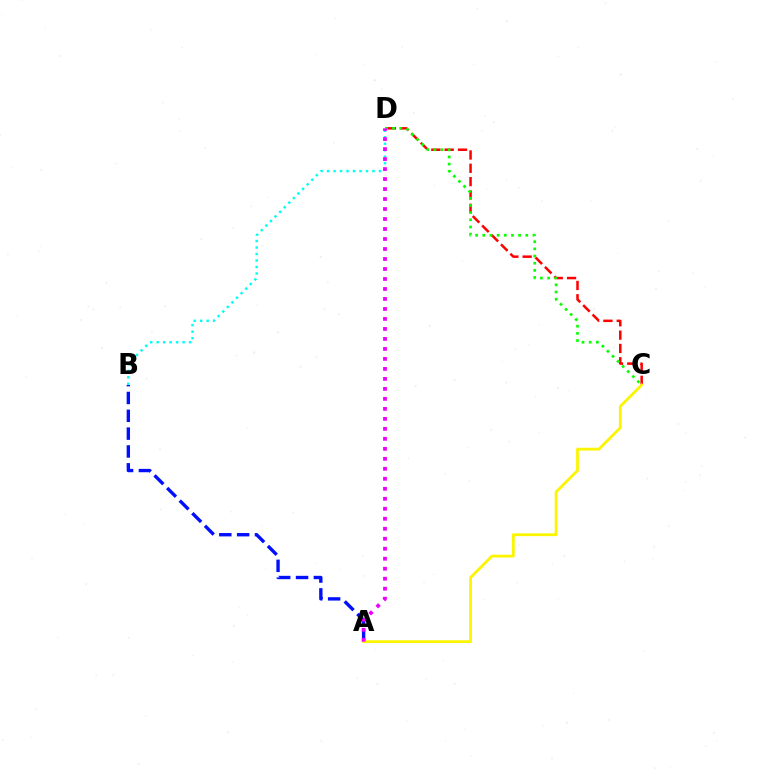{('A', 'B'): [{'color': '#0010ff', 'line_style': 'dashed', 'thickness': 2.42}], ('C', 'D'): [{'color': '#ff0000', 'line_style': 'dashed', 'thickness': 1.81}, {'color': '#08ff00', 'line_style': 'dotted', 'thickness': 1.95}], ('B', 'D'): [{'color': '#00fff6', 'line_style': 'dotted', 'thickness': 1.76}], ('A', 'C'): [{'color': '#fcf500', 'line_style': 'solid', 'thickness': 2.01}], ('A', 'D'): [{'color': '#ee00ff', 'line_style': 'dotted', 'thickness': 2.71}]}